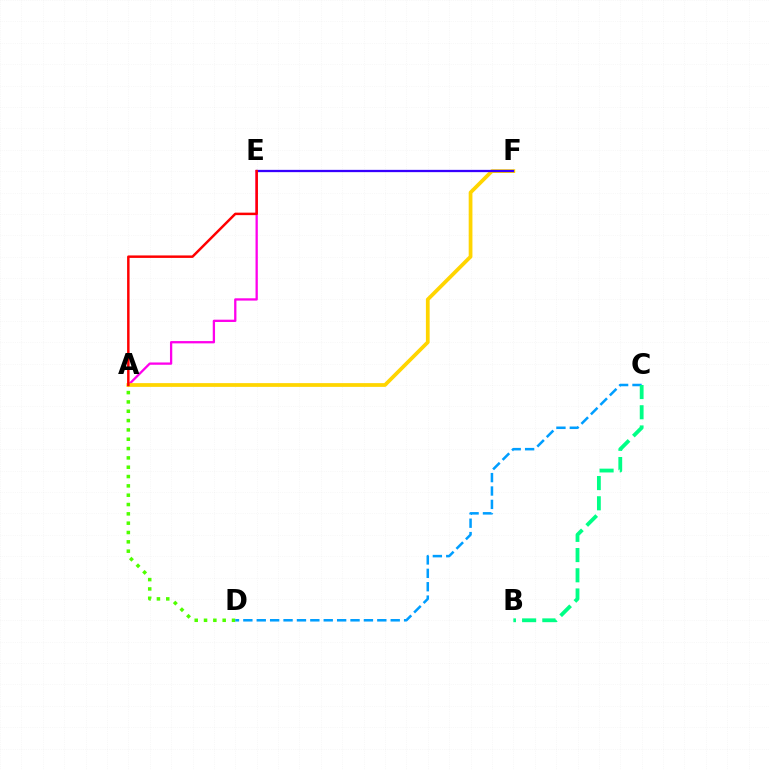{('A', 'E'): [{'color': '#ff00ed', 'line_style': 'solid', 'thickness': 1.65}, {'color': '#ff0000', 'line_style': 'solid', 'thickness': 1.78}], ('A', 'F'): [{'color': '#ffd500', 'line_style': 'solid', 'thickness': 2.7}], ('A', 'D'): [{'color': '#4fff00', 'line_style': 'dotted', 'thickness': 2.53}], ('C', 'D'): [{'color': '#009eff', 'line_style': 'dashed', 'thickness': 1.82}], ('E', 'F'): [{'color': '#3700ff', 'line_style': 'solid', 'thickness': 1.64}], ('B', 'C'): [{'color': '#00ff86', 'line_style': 'dashed', 'thickness': 2.75}]}